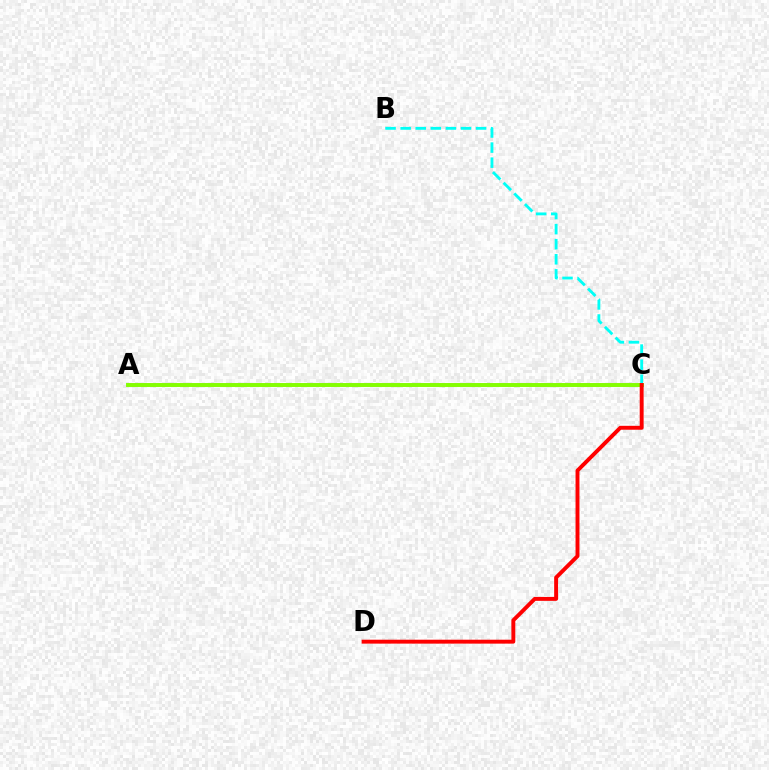{('A', 'C'): [{'color': '#7200ff', 'line_style': 'solid', 'thickness': 1.79}, {'color': '#84ff00', 'line_style': 'solid', 'thickness': 2.81}], ('B', 'C'): [{'color': '#00fff6', 'line_style': 'dashed', 'thickness': 2.05}], ('C', 'D'): [{'color': '#ff0000', 'line_style': 'solid', 'thickness': 2.82}]}